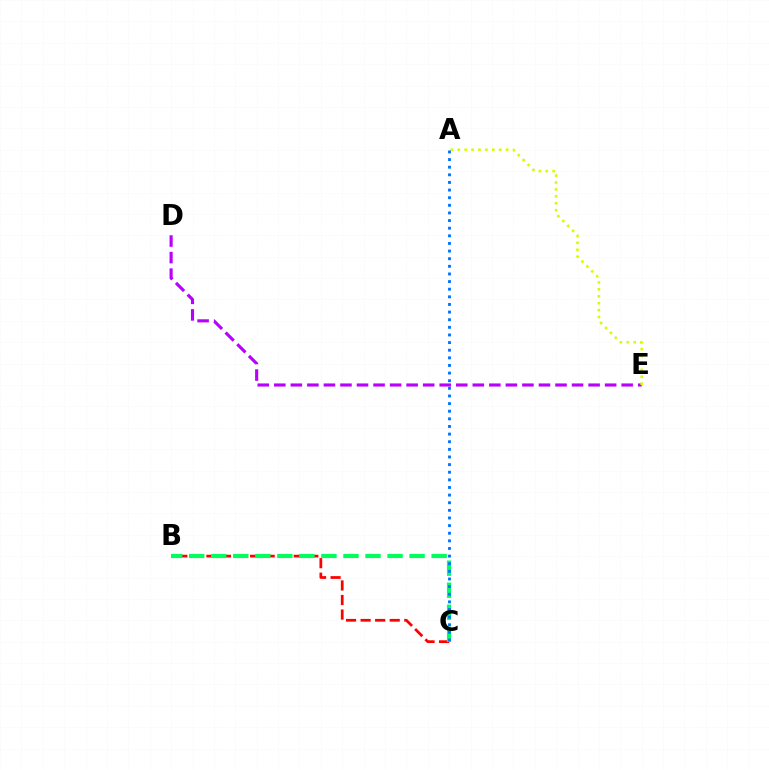{('B', 'C'): [{'color': '#ff0000', 'line_style': 'dashed', 'thickness': 1.98}, {'color': '#00ff5c', 'line_style': 'dashed', 'thickness': 2.99}], ('D', 'E'): [{'color': '#b900ff', 'line_style': 'dashed', 'thickness': 2.25}], ('A', 'E'): [{'color': '#d1ff00', 'line_style': 'dotted', 'thickness': 1.88}], ('A', 'C'): [{'color': '#0074ff', 'line_style': 'dotted', 'thickness': 2.07}]}